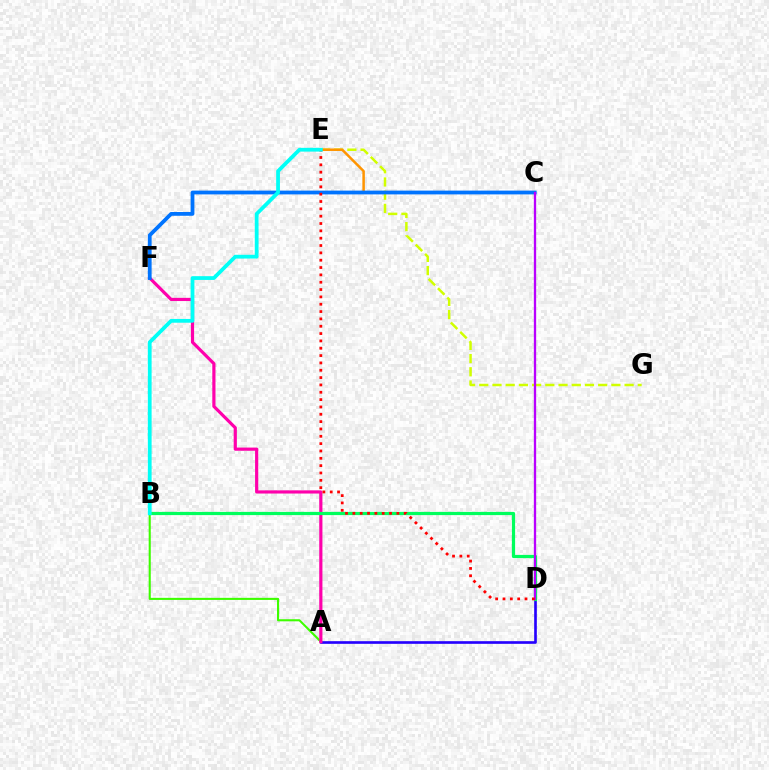{('A', 'D'): [{'color': '#2500ff', 'line_style': 'solid', 'thickness': 1.9}], ('E', 'G'): [{'color': '#d1ff00', 'line_style': 'dashed', 'thickness': 1.79}], ('A', 'B'): [{'color': '#3dff00', 'line_style': 'solid', 'thickness': 1.51}], ('C', 'E'): [{'color': '#ff9400', 'line_style': 'solid', 'thickness': 1.8}], ('A', 'F'): [{'color': '#ff00ac', 'line_style': 'solid', 'thickness': 2.29}], ('B', 'D'): [{'color': '#00ff5c', 'line_style': 'solid', 'thickness': 2.31}], ('C', 'F'): [{'color': '#0074ff', 'line_style': 'solid', 'thickness': 2.72}], ('C', 'D'): [{'color': '#b900ff', 'line_style': 'solid', 'thickness': 1.66}], ('D', 'E'): [{'color': '#ff0000', 'line_style': 'dotted', 'thickness': 1.99}], ('B', 'E'): [{'color': '#00fff6', 'line_style': 'solid', 'thickness': 2.72}]}